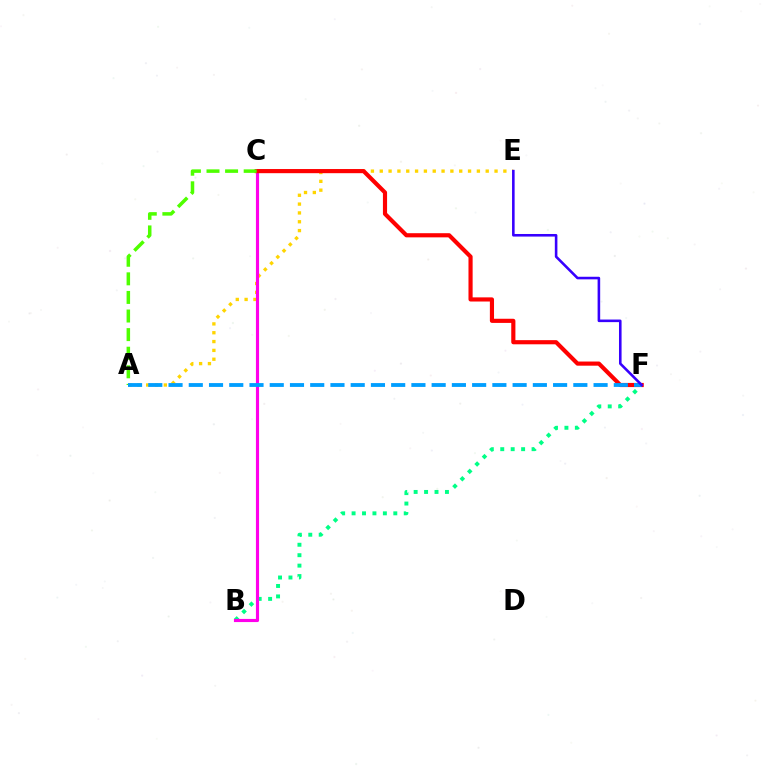{('A', 'E'): [{'color': '#ffd500', 'line_style': 'dotted', 'thickness': 2.4}], ('B', 'F'): [{'color': '#00ff86', 'line_style': 'dotted', 'thickness': 2.83}], ('B', 'C'): [{'color': '#ff00ed', 'line_style': 'solid', 'thickness': 2.26}], ('C', 'F'): [{'color': '#ff0000', 'line_style': 'solid', 'thickness': 2.99}], ('A', 'C'): [{'color': '#4fff00', 'line_style': 'dashed', 'thickness': 2.53}], ('A', 'F'): [{'color': '#009eff', 'line_style': 'dashed', 'thickness': 2.75}], ('E', 'F'): [{'color': '#3700ff', 'line_style': 'solid', 'thickness': 1.86}]}